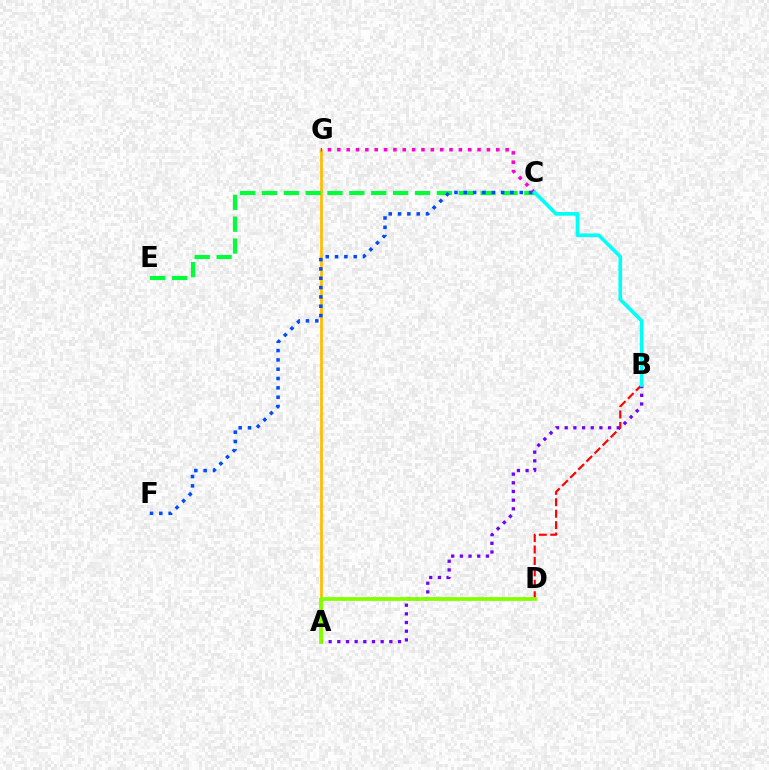{('A', 'G'): [{'color': '#ffbd00', 'line_style': 'solid', 'thickness': 1.97}], ('C', 'E'): [{'color': '#00ff39', 'line_style': 'dashed', 'thickness': 2.97}], ('B', 'D'): [{'color': '#ff0000', 'line_style': 'dashed', 'thickness': 1.55}], ('A', 'B'): [{'color': '#7200ff', 'line_style': 'dotted', 'thickness': 2.36}], ('C', 'G'): [{'color': '#ff00cf', 'line_style': 'dotted', 'thickness': 2.54}], ('A', 'D'): [{'color': '#84ff00', 'line_style': 'solid', 'thickness': 2.72}], ('B', 'C'): [{'color': '#00fff6', 'line_style': 'solid', 'thickness': 2.63}], ('C', 'F'): [{'color': '#004bff', 'line_style': 'dotted', 'thickness': 2.53}]}